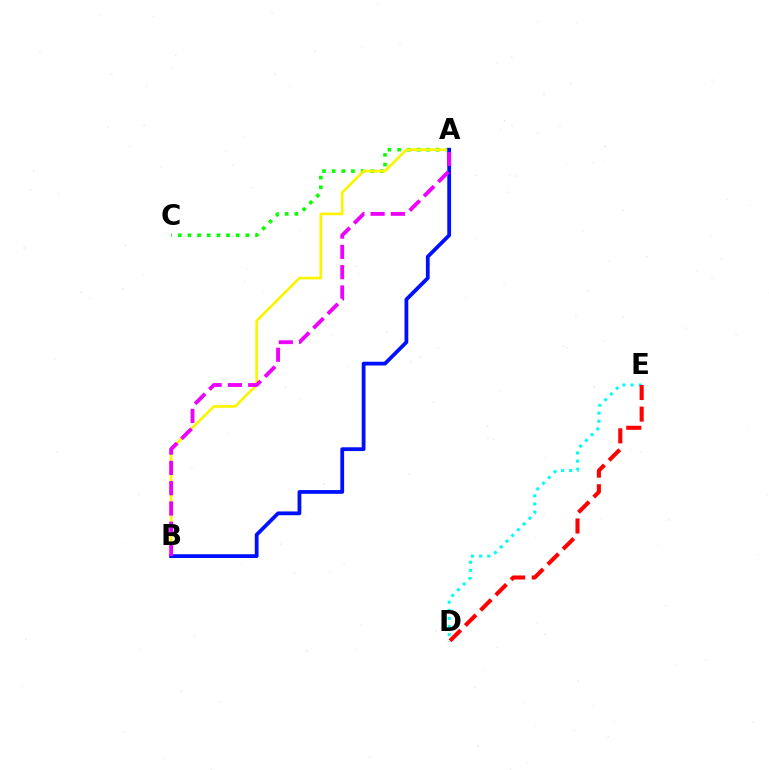{('A', 'C'): [{'color': '#08ff00', 'line_style': 'dotted', 'thickness': 2.62}], ('D', 'E'): [{'color': '#00fff6', 'line_style': 'dotted', 'thickness': 2.21}, {'color': '#ff0000', 'line_style': 'dashed', 'thickness': 2.93}], ('A', 'B'): [{'color': '#fcf500', 'line_style': 'solid', 'thickness': 1.94}, {'color': '#0010ff', 'line_style': 'solid', 'thickness': 2.72}, {'color': '#ee00ff', 'line_style': 'dashed', 'thickness': 2.76}]}